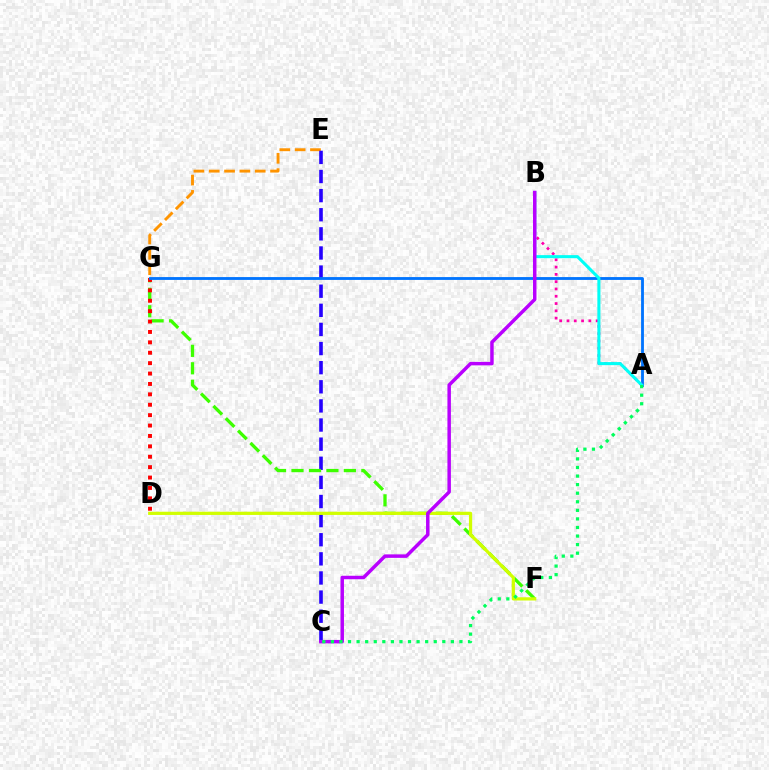{('E', 'G'): [{'color': '#ff9400', 'line_style': 'dashed', 'thickness': 2.08}], ('C', 'E'): [{'color': '#2500ff', 'line_style': 'dashed', 'thickness': 2.6}], ('F', 'G'): [{'color': '#3dff00', 'line_style': 'dashed', 'thickness': 2.37}], ('D', 'G'): [{'color': '#ff0000', 'line_style': 'dotted', 'thickness': 2.83}], ('A', 'G'): [{'color': '#0074ff', 'line_style': 'solid', 'thickness': 2.04}], ('D', 'F'): [{'color': '#d1ff00', 'line_style': 'solid', 'thickness': 2.32}], ('A', 'B'): [{'color': '#ff00ac', 'line_style': 'dotted', 'thickness': 1.98}, {'color': '#00fff6', 'line_style': 'solid', 'thickness': 2.21}], ('B', 'C'): [{'color': '#b900ff', 'line_style': 'solid', 'thickness': 2.5}], ('A', 'C'): [{'color': '#00ff5c', 'line_style': 'dotted', 'thickness': 2.33}]}